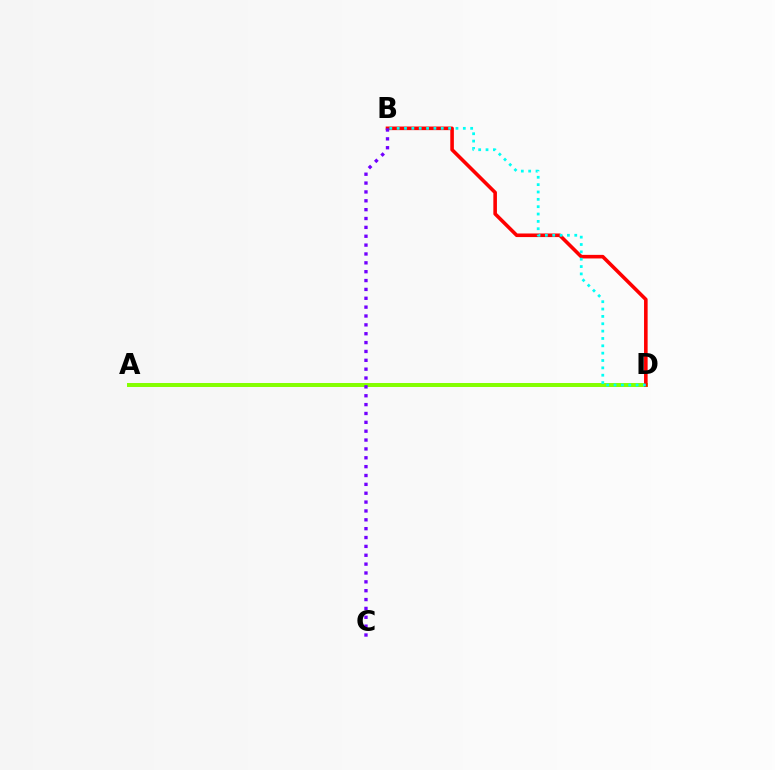{('A', 'D'): [{'color': '#84ff00', 'line_style': 'solid', 'thickness': 2.86}], ('B', 'D'): [{'color': '#ff0000', 'line_style': 'solid', 'thickness': 2.58}, {'color': '#00fff6', 'line_style': 'dotted', 'thickness': 2.0}], ('B', 'C'): [{'color': '#7200ff', 'line_style': 'dotted', 'thickness': 2.41}]}